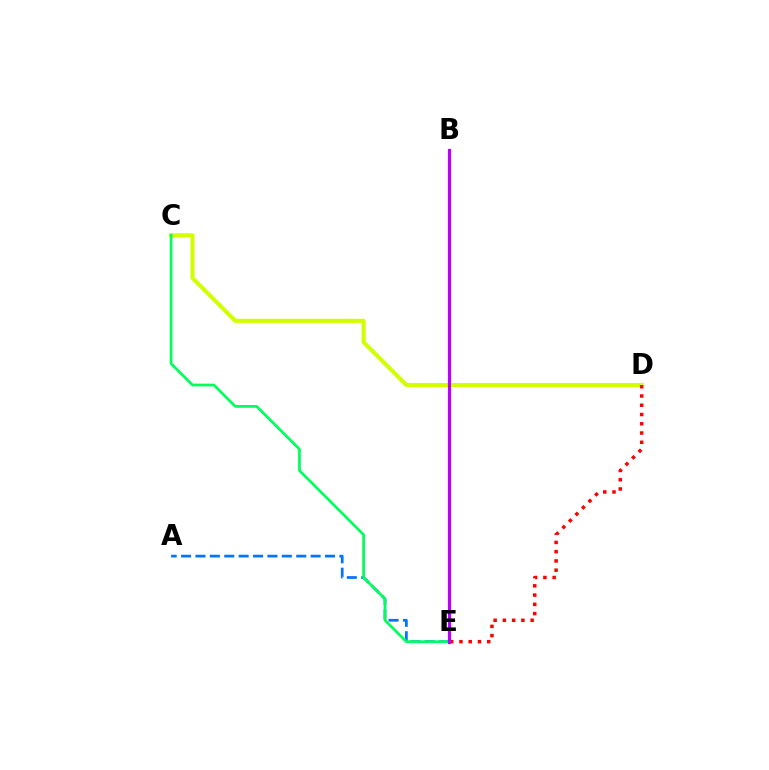{('C', 'D'): [{'color': '#d1ff00', 'line_style': 'solid', 'thickness': 2.94}], ('A', 'E'): [{'color': '#0074ff', 'line_style': 'dashed', 'thickness': 1.96}], ('D', 'E'): [{'color': '#ff0000', 'line_style': 'dotted', 'thickness': 2.51}], ('C', 'E'): [{'color': '#00ff5c', 'line_style': 'solid', 'thickness': 1.96}], ('B', 'E'): [{'color': '#b900ff', 'line_style': 'solid', 'thickness': 2.3}]}